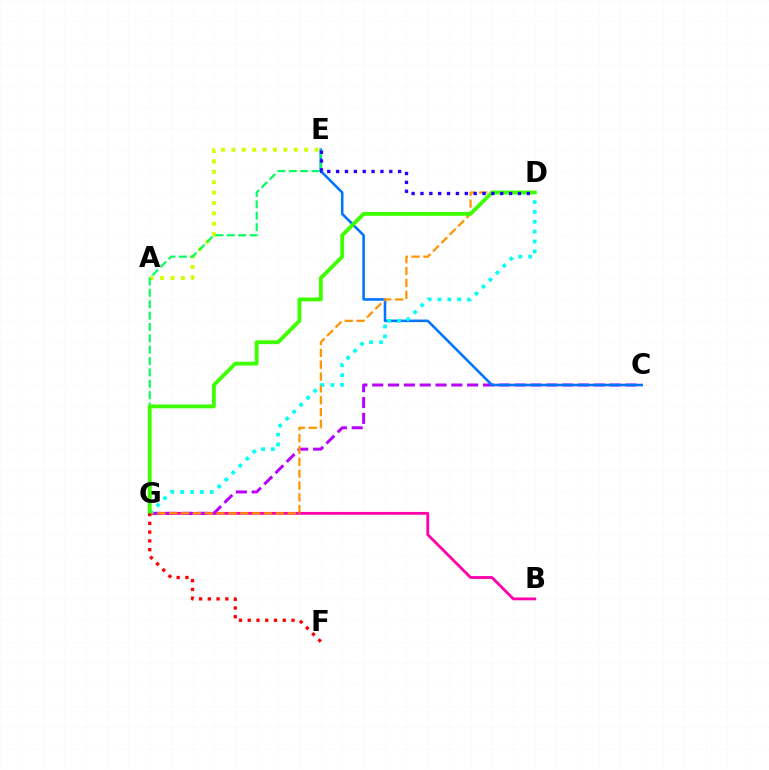{('B', 'G'): [{'color': '#ff00ac', 'line_style': 'solid', 'thickness': 2.03}], ('C', 'G'): [{'color': '#b900ff', 'line_style': 'dashed', 'thickness': 2.15}], ('C', 'E'): [{'color': '#0074ff', 'line_style': 'solid', 'thickness': 1.84}], ('D', 'G'): [{'color': '#ff9400', 'line_style': 'dashed', 'thickness': 1.61}, {'color': '#00fff6', 'line_style': 'dotted', 'thickness': 2.68}, {'color': '#3dff00', 'line_style': 'solid', 'thickness': 2.77}], ('A', 'E'): [{'color': '#d1ff00', 'line_style': 'dotted', 'thickness': 2.82}], ('E', 'G'): [{'color': '#00ff5c', 'line_style': 'dashed', 'thickness': 1.54}], ('D', 'E'): [{'color': '#2500ff', 'line_style': 'dotted', 'thickness': 2.41}], ('F', 'G'): [{'color': '#ff0000', 'line_style': 'dotted', 'thickness': 2.38}]}